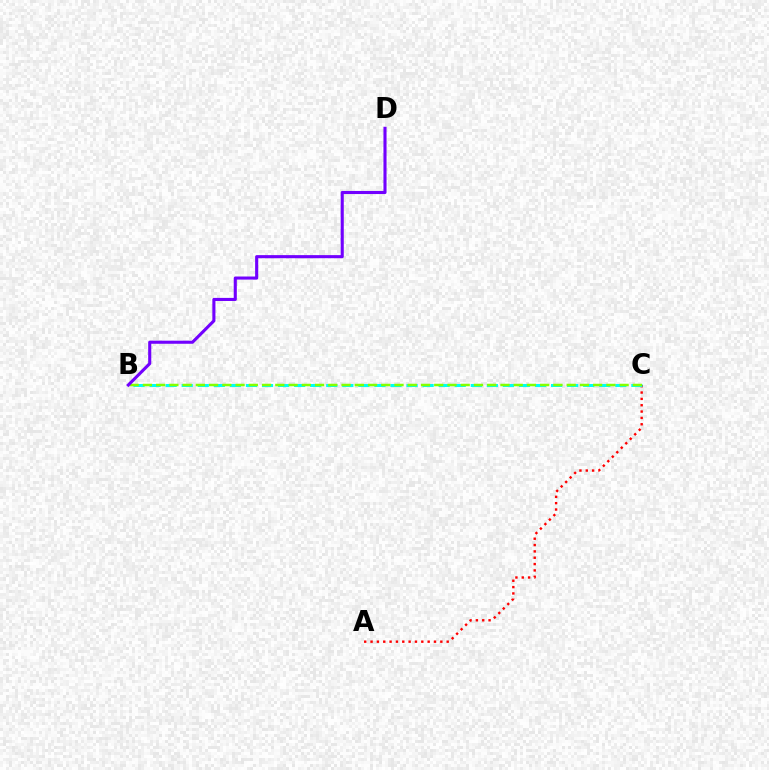{('A', 'C'): [{'color': '#ff0000', 'line_style': 'dotted', 'thickness': 1.72}], ('B', 'C'): [{'color': '#00fff6', 'line_style': 'dashed', 'thickness': 2.18}, {'color': '#84ff00', 'line_style': 'dashed', 'thickness': 1.8}], ('B', 'D'): [{'color': '#7200ff', 'line_style': 'solid', 'thickness': 2.23}]}